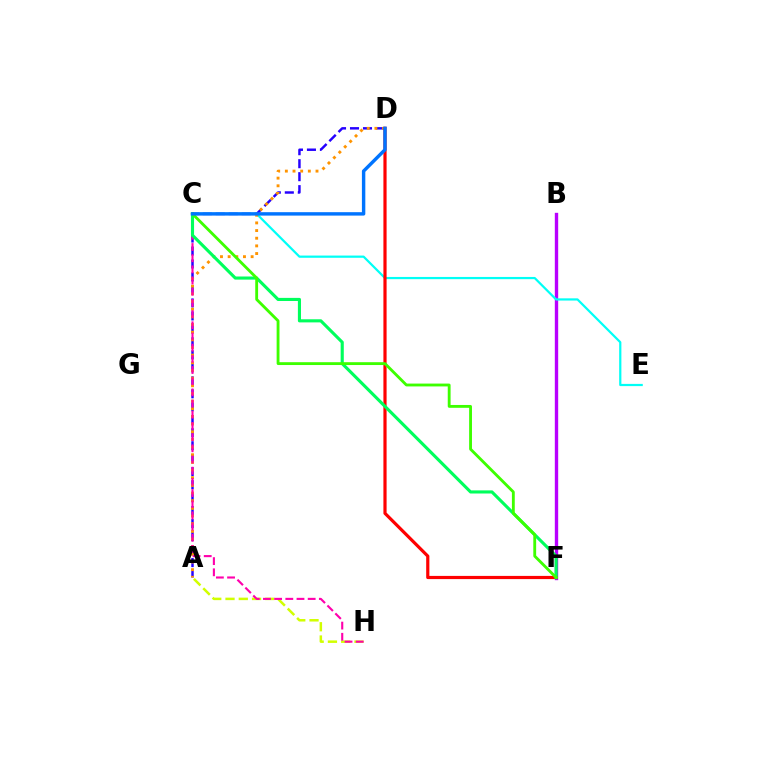{('B', 'F'): [{'color': '#b900ff', 'line_style': 'solid', 'thickness': 2.42}], ('A', 'H'): [{'color': '#d1ff00', 'line_style': 'dashed', 'thickness': 1.8}], ('A', 'D'): [{'color': '#2500ff', 'line_style': 'dashed', 'thickness': 1.76}, {'color': '#ff9400', 'line_style': 'dotted', 'thickness': 2.08}], ('C', 'E'): [{'color': '#00fff6', 'line_style': 'solid', 'thickness': 1.6}], ('C', 'H'): [{'color': '#ff00ac', 'line_style': 'dashed', 'thickness': 1.52}], ('D', 'F'): [{'color': '#ff0000', 'line_style': 'solid', 'thickness': 2.3}], ('C', 'F'): [{'color': '#00ff5c', 'line_style': 'solid', 'thickness': 2.24}, {'color': '#3dff00', 'line_style': 'solid', 'thickness': 2.05}], ('C', 'D'): [{'color': '#0074ff', 'line_style': 'solid', 'thickness': 2.46}]}